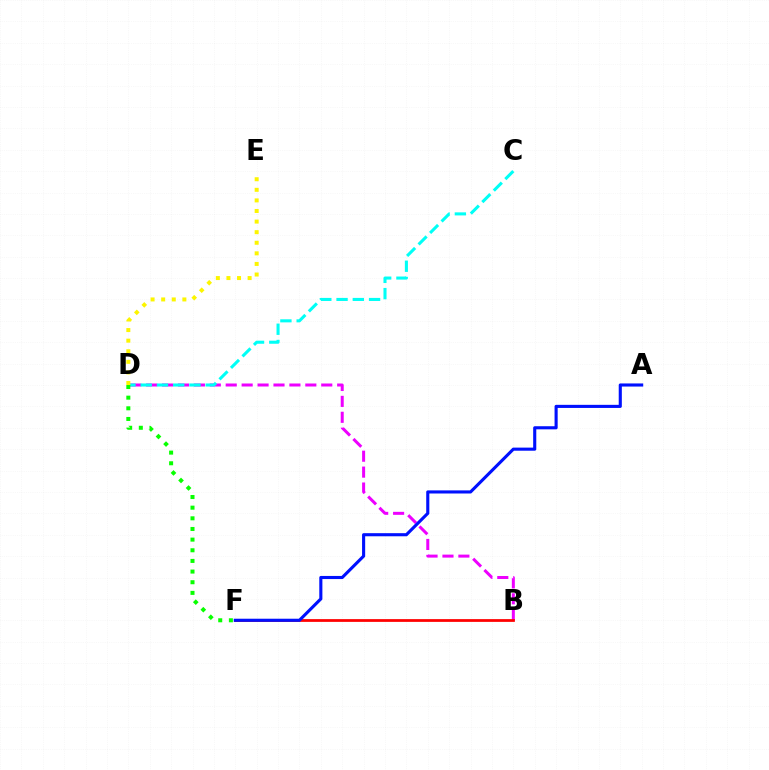{('B', 'D'): [{'color': '#ee00ff', 'line_style': 'dashed', 'thickness': 2.16}], ('C', 'D'): [{'color': '#00fff6', 'line_style': 'dashed', 'thickness': 2.21}], ('D', 'E'): [{'color': '#fcf500', 'line_style': 'dotted', 'thickness': 2.88}], ('D', 'F'): [{'color': '#08ff00', 'line_style': 'dotted', 'thickness': 2.89}], ('B', 'F'): [{'color': '#ff0000', 'line_style': 'solid', 'thickness': 1.98}], ('A', 'F'): [{'color': '#0010ff', 'line_style': 'solid', 'thickness': 2.24}]}